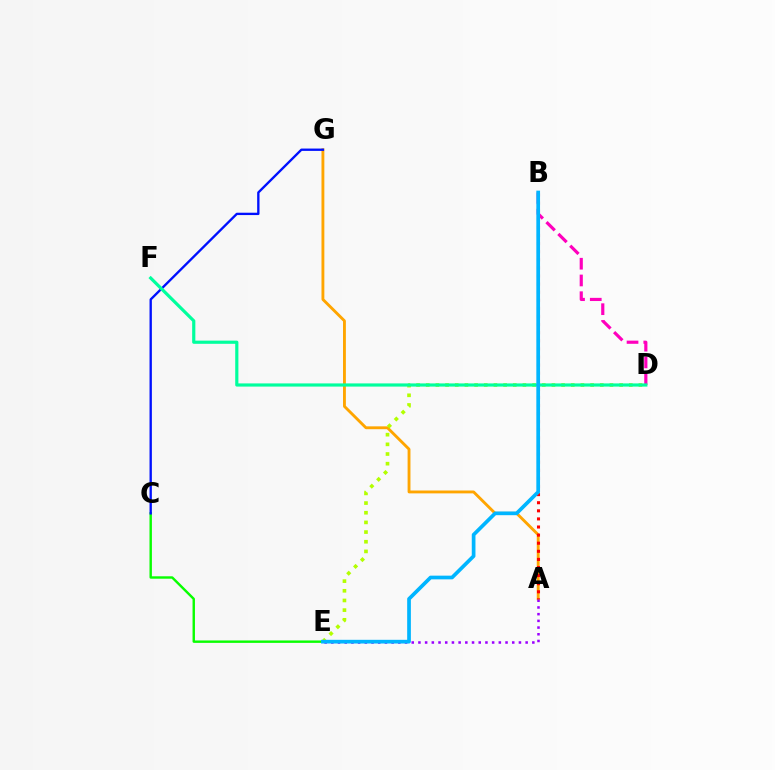{('A', 'G'): [{'color': '#ffa500', 'line_style': 'solid', 'thickness': 2.06}], ('A', 'B'): [{'color': '#ff0000', 'line_style': 'dotted', 'thickness': 2.2}], ('C', 'E'): [{'color': '#08ff00', 'line_style': 'solid', 'thickness': 1.74}], ('B', 'D'): [{'color': '#ff00bd', 'line_style': 'dashed', 'thickness': 2.27}], ('D', 'E'): [{'color': '#b3ff00', 'line_style': 'dotted', 'thickness': 2.63}], ('C', 'G'): [{'color': '#0010ff', 'line_style': 'solid', 'thickness': 1.69}], ('A', 'E'): [{'color': '#9b00ff', 'line_style': 'dotted', 'thickness': 1.82}], ('D', 'F'): [{'color': '#00ff9d', 'line_style': 'solid', 'thickness': 2.29}], ('B', 'E'): [{'color': '#00b5ff', 'line_style': 'solid', 'thickness': 2.66}]}